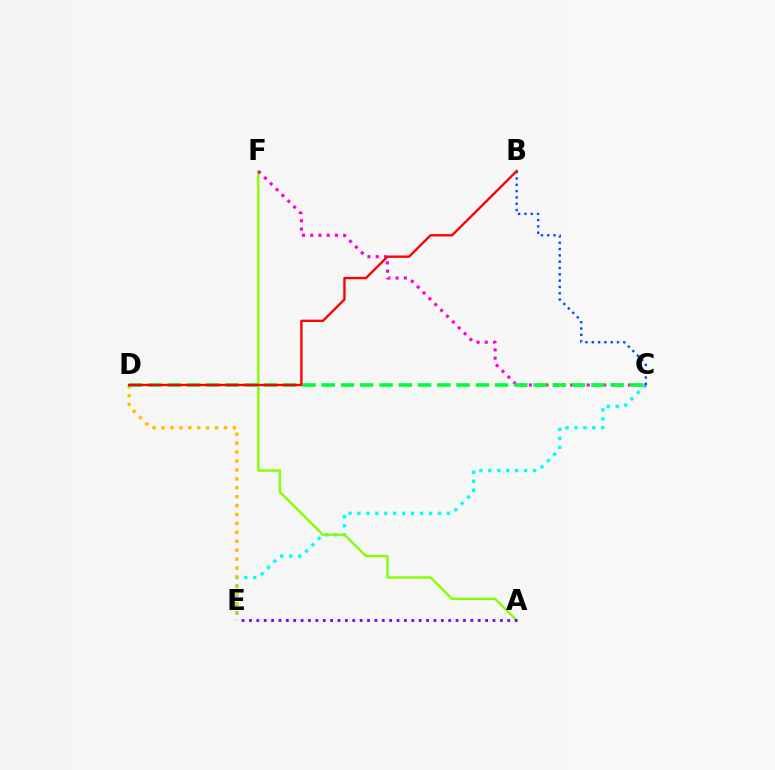{('C', 'E'): [{'color': '#00fff6', 'line_style': 'dotted', 'thickness': 2.43}], ('A', 'F'): [{'color': '#84ff00', 'line_style': 'solid', 'thickness': 1.72}], ('C', 'F'): [{'color': '#ff00cf', 'line_style': 'dotted', 'thickness': 2.24}], ('D', 'E'): [{'color': '#ffbd00', 'line_style': 'dotted', 'thickness': 2.42}], ('B', 'C'): [{'color': '#004bff', 'line_style': 'dotted', 'thickness': 1.72}], ('C', 'D'): [{'color': '#00ff39', 'line_style': 'dashed', 'thickness': 2.62}], ('B', 'D'): [{'color': '#ff0000', 'line_style': 'solid', 'thickness': 1.7}], ('A', 'E'): [{'color': '#7200ff', 'line_style': 'dotted', 'thickness': 2.01}]}